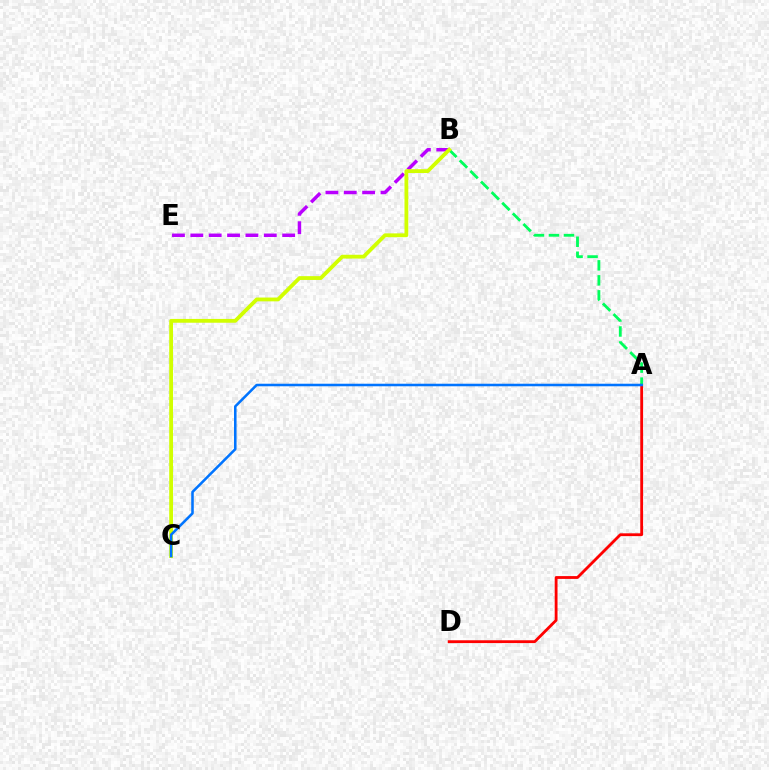{('A', 'D'): [{'color': '#ff0000', 'line_style': 'solid', 'thickness': 2.03}], ('A', 'B'): [{'color': '#00ff5c', 'line_style': 'dashed', 'thickness': 2.04}], ('B', 'E'): [{'color': '#b900ff', 'line_style': 'dashed', 'thickness': 2.5}], ('B', 'C'): [{'color': '#d1ff00', 'line_style': 'solid', 'thickness': 2.74}], ('A', 'C'): [{'color': '#0074ff', 'line_style': 'solid', 'thickness': 1.83}]}